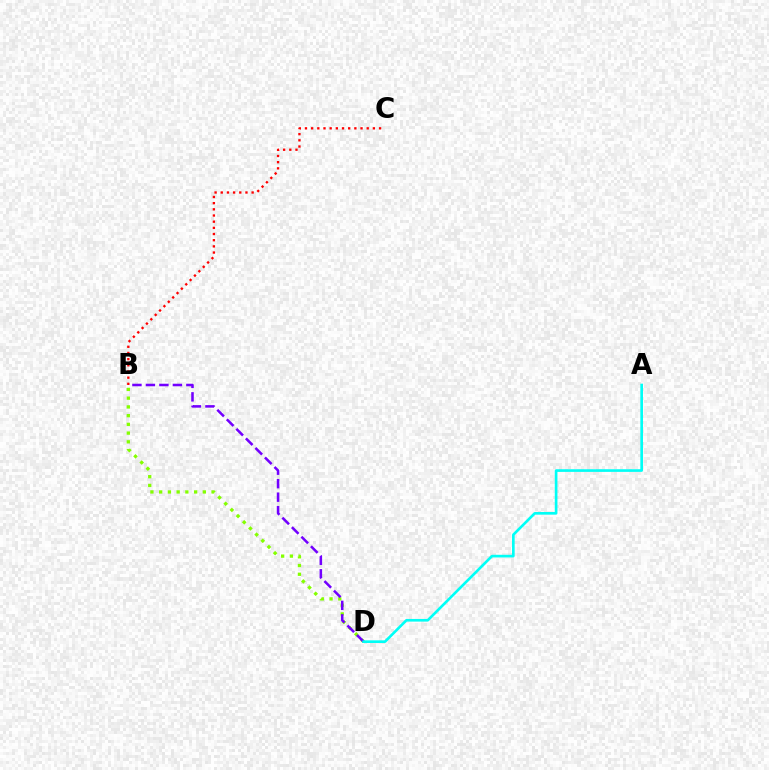{('B', 'D'): [{'color': '#84ff00', 'line_style': 'dotted', 'thickness': 2.37}, {'color': '#7200ff', 'line_style': 'dashed', 'thickness': 1.83}], ('B', 'C'): [{'color': '#ff0000', 'line_style': 'dotted', 'thickness': 1.68}], ('A', 'D'): [{'color': '#00fff6', 'line_style': 'solid', 'thickness': 1.91}]}